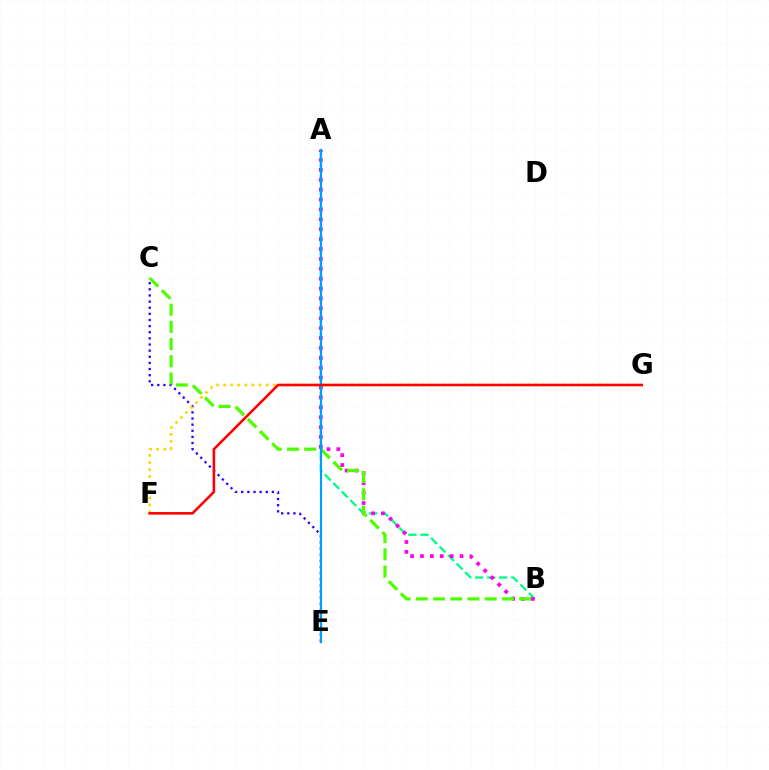{('A', 'B'): [{'color': '#00ff86', 'line_style': 'dashed', 'thickness': 1.64}, {'color': '#ff00ed', 'line_style': 'dotted', 'thickness': 2.69}], ('C', 'E'): [{'color': '#3700ff', 'line_style': 'dotted', 'thickness': 1.67}], ('F', 'G'): [{'color': '#ffd500', 'line_style': 'dotted', 'thickness': 1.92}, {'color': '#ff0000', 'line_style': 'solid', 'thickness': 1.85}], ('B', 'C'): [{'color': '#4fff00', 'line_style': 'dashed', 'thickness': 2.34}], ('A', 'E'): [{'color': '#009eff', 'line_style': 'solid', 'thickness': 1.61}]}